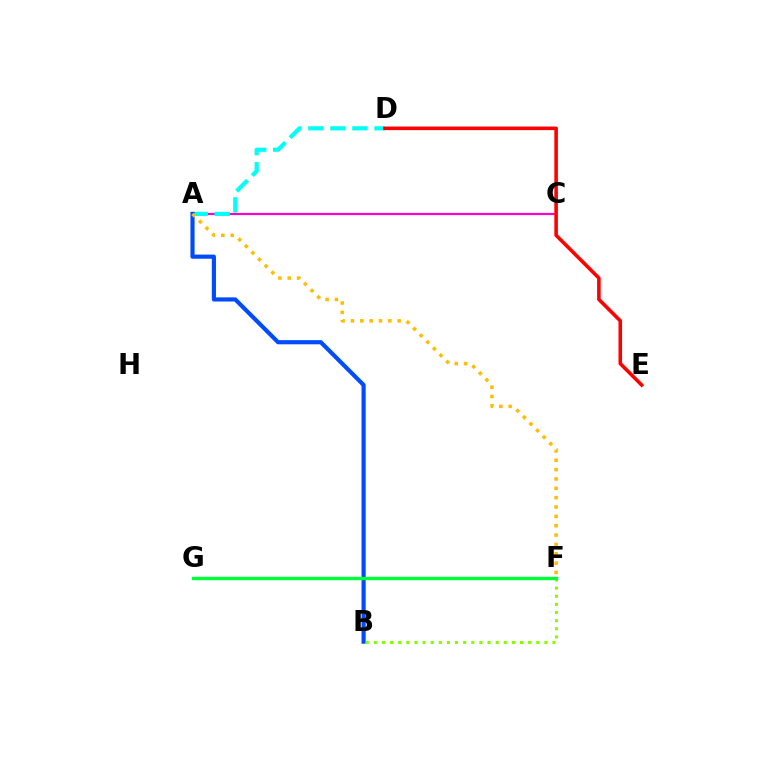{('A', 'C'): [{'color': '#ff00cf', 'line_style': 'solid', 'thickness': 1.57}], ('A', 'D'): [{'color': '#00fff6', 'line_style': 'dashed', 'thickness': 2.99}], ('F', 'G'): [{'color': '#7200ff', 'line_style': 'dotted', 'thickness': 1.9}, {'color': '#00ff39', 'line_style': 'solid', 'thickness': 2.43}], ('A', 'B'): [{'color': '#004bff', 'line_style': 'solid', 'thickness': 2.99}], ('B', 'F'): [{'color': '#84ff00', 'line_style': 'dotted', 'thickness': 2.21}], ('D', 'E'): [{'color': '#ff0000', 'line_style': 'solid', 'thickness': 2.57}], ('A', 'F'): [{'color': '#ffbd00', 'line_style': 'dotted', 'thickness': 2.54}]}